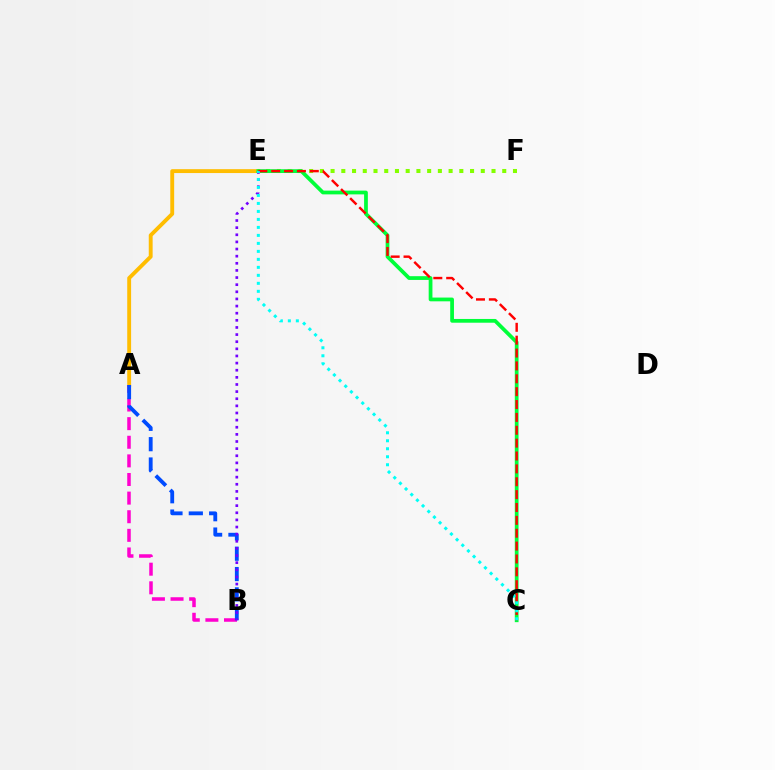{('A', 'E'): [{'color': '#ffbd00', 'line_style': 'solid', 'thickness': 2.79}], ('E', 'F'): [{'color': '#84ff00', 'line_style': 'dotted', 'thickness': 2.91}], ('C', 'E'): [{'color': '#00ff39', 'line_style': 'solid', 'thickness': 2.7}, {'color': '#ff0000', 'line_style': 'dashed', 'thickness': 1.75}, {'color': '#00fff6', 'line_style': 'dotted', 'thickness': 2.17}], ('A', 'B'): [{'color': '#ff00cf', 'line_style': 'dashed', 'thickness': 2.53}, {'color': '#004bff', 'line_style': 'dashed', 'thickness': 2.76}], ('B', 'E'): [{'color': '#7200ff', 'line_style': 'dotted', 'thickness': 1.94}]}